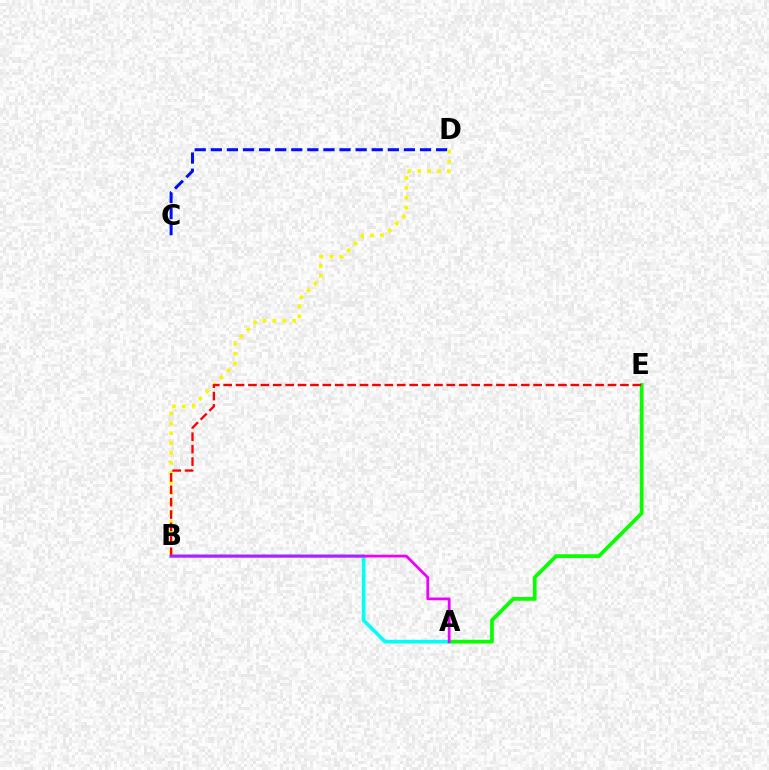{('A', 'E'): [{'color': '#08ff00', 'line_style': 'solid', 'thickness': 2.7}], ('C', 'D'): [{'color': '#0010ff', 'line_style': 'dashed', 'thickness': 2.19}], ('B', 'D'): [{'color': '#fcf500', 'line_style': 'dotted', 'thickness': 2.69}], ('A', 'B'): [{'color': '#00fff6', 'line_style': 'solid', 'thickness': 2.61}, {'color': '#ee00ff', 'line_style': 'solid', 'thickness': 1.98}], ('B', 'E'): [{'color': '#ff0000', 'line_style': 'dashed', 'thickness': 1.68}]}